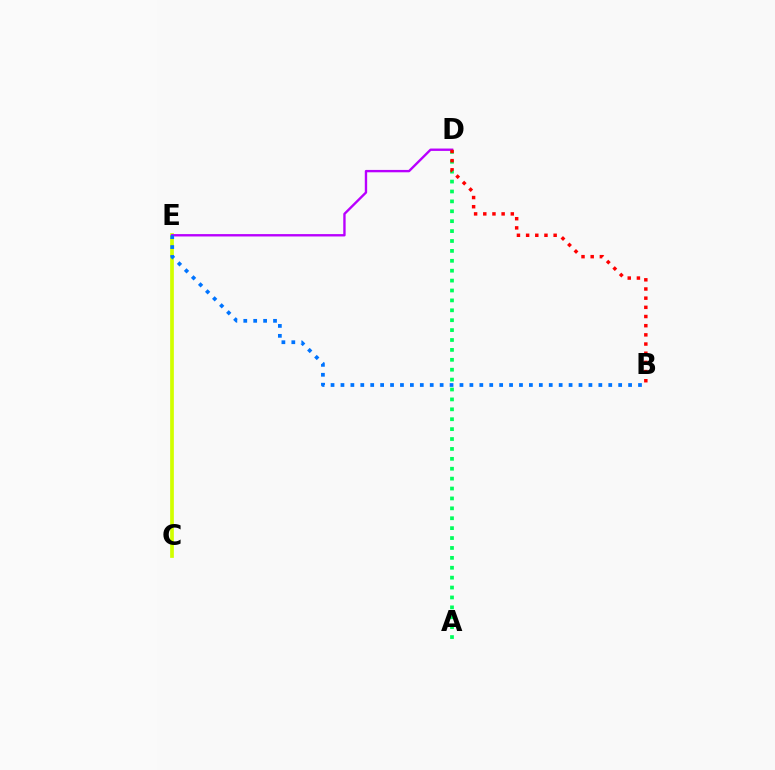{('C', 'E'): [{'color': '#d1ff00', 'line_style': 'solid', 'thickness': 2.67}], ('A', 'D'): [{'color': '#00ff5c', 'line_style': 'dotted', 'thickness': 2.69}], ('D', 'E'): [{'color': '#b900ff', 'line_style': 'solid', 'thickness': 1.7}], ('B', 'D'): [{'color': '#ff0000', 'line_style': 'dotted', 'thickness': 2.49}], ('B', 'E'): [{'color': '#0074ff', 'line_style': 'dotted', 'thickness': 2.69}]}